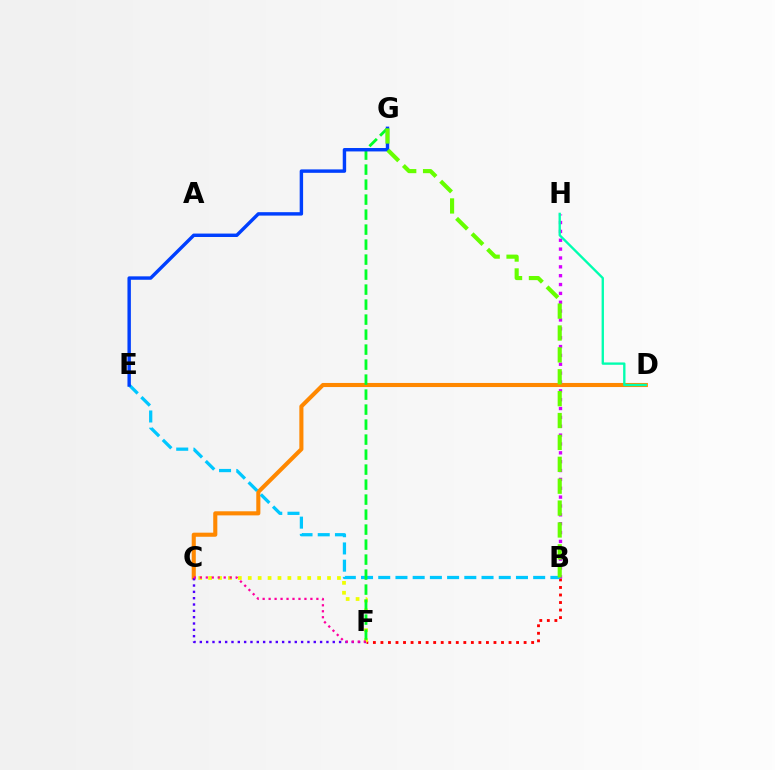{('C', 'D'): [{'color': '#ff8800', 'line_style': 'solid', 'thickness': 2.94}], ('B', 'F'): [{'color': '#ff0000', 'line_style': 'dotted', 'thickness': 2.05}], ('C', 'F'): [{'color': '#eeff00', 'line_style': 'dotted', 'thickness': 2.69}, {'color': '#4f00ff', 'line_style': 'dotted', 'thickness': 1.72}, {'color': '#ff00a0', 'line_style': 'dotted', 'thickness': 1.62}], ('B', 'H'): [{'color': '#d600ff', 'line_style': 'dotted', 'thickness': 2.41}], ('B', 'E'): [{'color': '#00c7ff', 'line_style': 'dashed', 'thickness': 2.34}], ('F', 'G'): [{'color': '#00ff27', 'line_style': 'dashed', 'thickness': 2.04}], ('E', 'G'): [{'color': '#003fff', 'line_style': 'solid', 'thickness': 2.46}], ('B', 'G'): [{'color': '#66ff00', 'line_style': 'dashed', 'thickness': 2.97}], ('D', 'H'): [{'color': '#00ffaf', 'line_style': 'solid', 'thickness': 1.69}]}